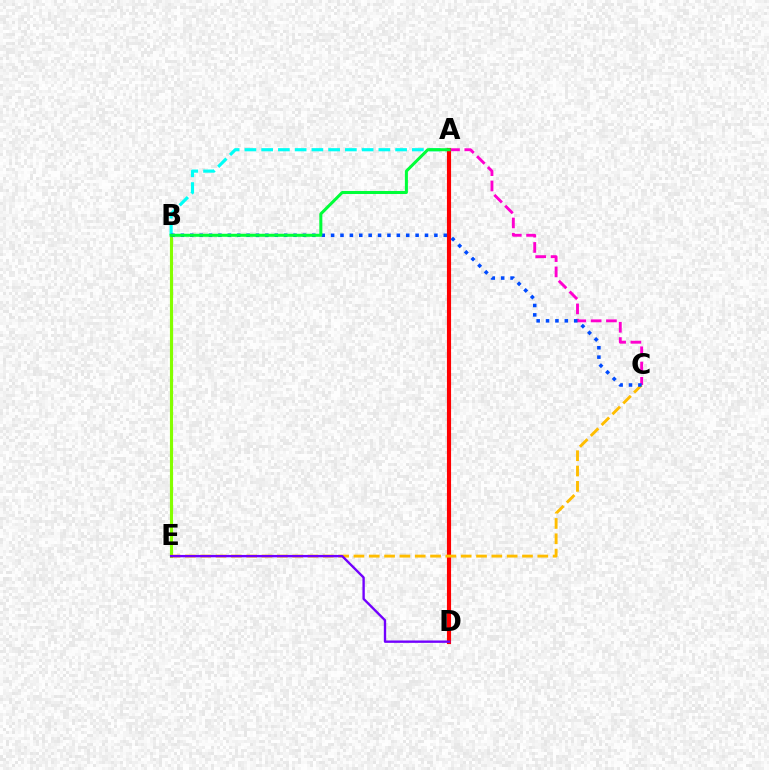{('B', 'E'): [{'color': '#84ff00', 'line_style': 'solid', 'thickness': 2.25}], ('A', 'C'): [{'color': '#ff00cf', 'line_style': 'dashed', 'thickness': 2.08}], ('A', 'B'): [{'color': '#00fff6', 'line_style': 'dashed', 'thickness': 2.27}, {'color': '#00ff39', 'line_style': 'solid', 'thickness': 2.18}], ('A', 'D'): [{'color': '#ff0000', 'line_style': 'solid', 'thickness': 2.97}], ('C', 'E'): [{'color': '#ffbd00', 'line_style': 'dashed', 'thickness': 2.08}], ('D', 'E'): [{'color': '#7200ff', 'line_style': 'solid', 'thickness': 1.7}], ('B', 'C'): [{'color': '#004bff', 'line_style': 'dotted', 'thickness': 2.55}]}